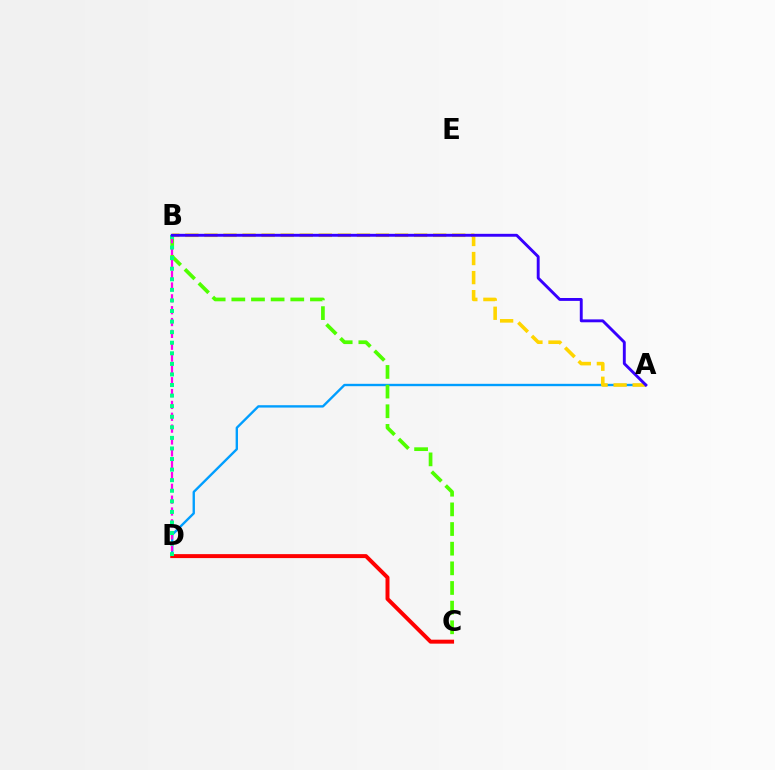{('A', 'D'): [{'color': '#009eff', 'line_style': 'solid', 'thickness': 1.7}], ('B', 'C'): [{'color': '#4fff00', 'line_style': 'dashed', 'thickness': 2.67}], ('C', 'D'): [{'color': '#ff0000', 'line_style': 'solid', 'thickness': 2.85}], ('B', 'D'): [{'color': '#ff00ed', 'line_style': 'dashed', 'thickness': 1.61}, {'color': '#00ff86', 'line_style': 'dotted', 'thickness': 2.87}], ('A', 'B'): [{'color': '#ffd500', 'line_style': 'dashed', 'thickness': 2.59}, {'color': '#3700ff', 'line_style': 'solid', 'thickness': 2.09}]}